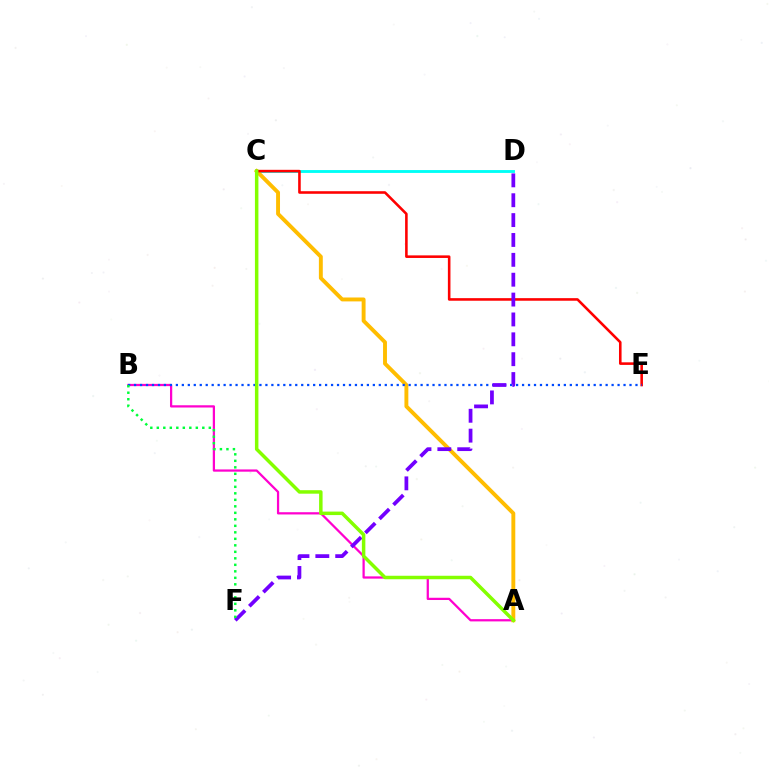{('A', 'B'): [{'color': '#ff00cf', 'line_style': 'solid', 'thickness': 1.62}], ('C', 'D'): [{'color': '#00fff6', 'line_style': 'solid', 'thickness': 2.06}], ('A', 'C'): [{'color': '#ffbd00', 'line_style': 'solid', 'thickness': 2.81}, {'color': '#84ff00', 'line_style': 'solid', 'thickness': 2.51}], ('C', 'E'): [{'color': '#ff0000', 'line_style': 'solid', 'thickness': 1.86}], ('B', 'E'): [{'color': '#004bff', 'line_style': 'dotted', 'thickness': 1.62}], ('D', 'F'): [{'color': '#7200ff', 'line_style': 'dashed', 'thickness': 2.7}], ('B', 'F'): [{'color': '#00ff39', 'line_style': 'dotted', 'thickness': 1.77}]}